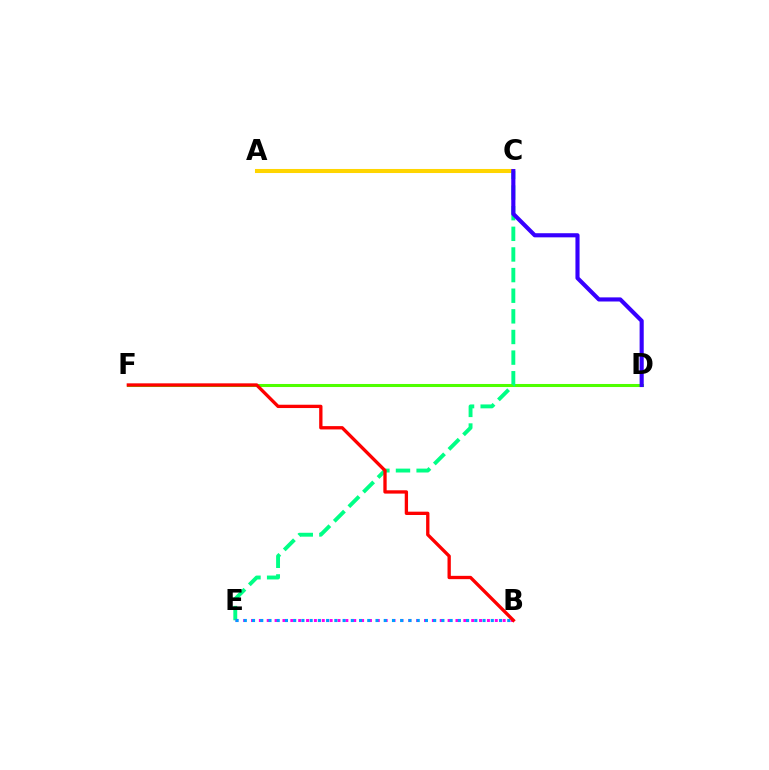{('A', 'C'): [{'color': '#ffd500', 'line_style': 'solid', 'thickness': 2.92}], ('D', 'F'): [{'color': '#4fff00', 'line_style': 'solid', 'thickness': 2.2}], ('C', 'E'): [{'color': '#00ff86', 'line_style': 'dashed', 'thickness': 2.8}], ('C', 'D'): [{'color': '#3700ff', 'line_style': 'solid', 'thickness': 2.97}], ('B', 'E'): [{'color': '#ff00ed', 'line_style': 'dotted', 'thickness': 2.14}, {'color': '#009eff', 'line_style': 'dotted', 'thickness': 2.24}], ('B', 'F'): [{'color': '#ff0000', 'line_style': 'solid', 'thickness': 2.39}]}